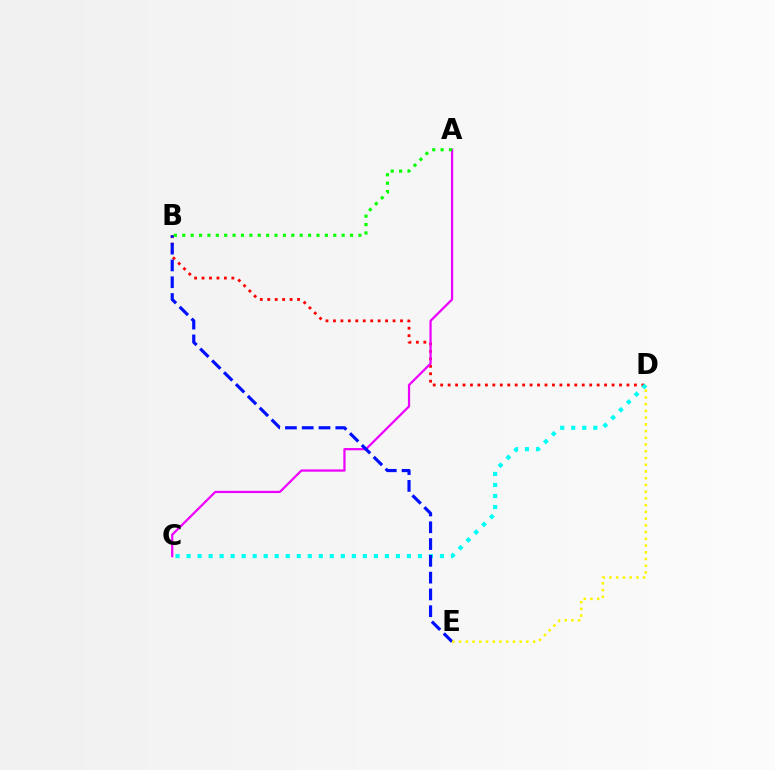{('B', 'D'): [{'color': '#ff0000', 'line_style': 'dotted', 'thickness': 2.02}], ('A', 'C'): [{'color': '#ee00ff', 'line_style': 'solid', 'thickness': 1.61}], ('C', 'D'): [{'color': '#00fff6', 'line_style': 'dotted', 'thickness': 2.99}], ('B', 'E'): [{'color': '#0010ff', 'line_style': 'dashed', 'thickness': 2.28}], ('D', 'E'): [{'color': '#fcf500', 'line_style': 'dotted', 'thickness': 1.83}], ('A', 'B'): [{'color': '#08ff00', 'line_style': 'dotted', 'thickness': 2.28}]}